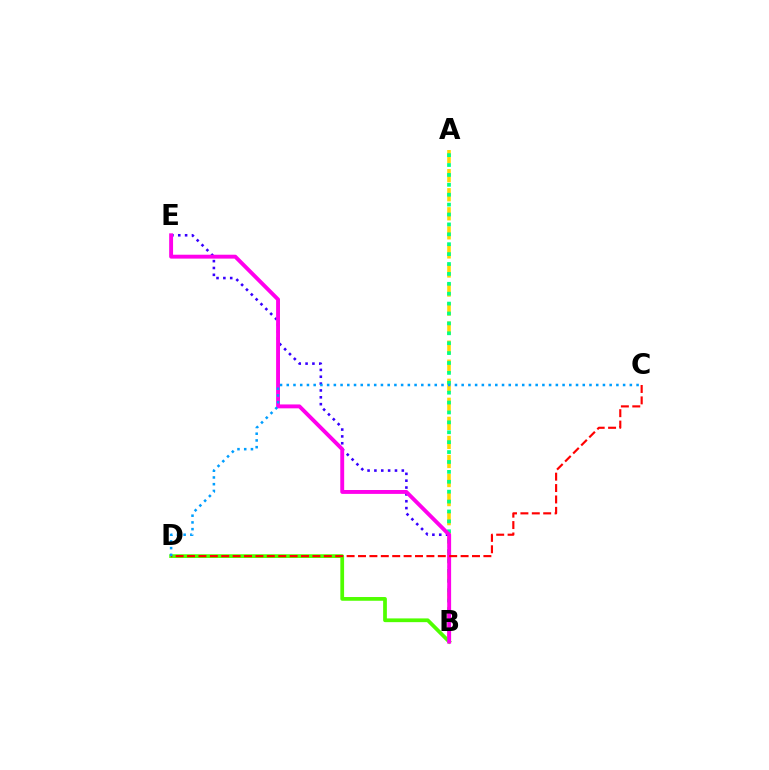{('A', 'B'): [{'color': '#ffd500', 'line_style': 'dashed', 'thickness': 2.59}, {'color': '#00ff86', 'line_style': 'dotted', 'thickness': 2.69}], ('B', 'D'): [{'color': '#4fff00', 'line_style': 'solid', 'thickness': 2.69}], ('B', 'E'): [{'color': '#3700ff', 'line_style': 'dotted', 'thickness': 1.86}, {'color': '#ff00ed', 'line_style': 'solid', 'thickness': 2.8}], ('C', 'D'): [{'color': '#ff0000', 'line_style': 'dashed', 'thickness': 1.55}, {'color': '#009eff', 'line_style': 'dotted', 'thickness': 1.83}]}